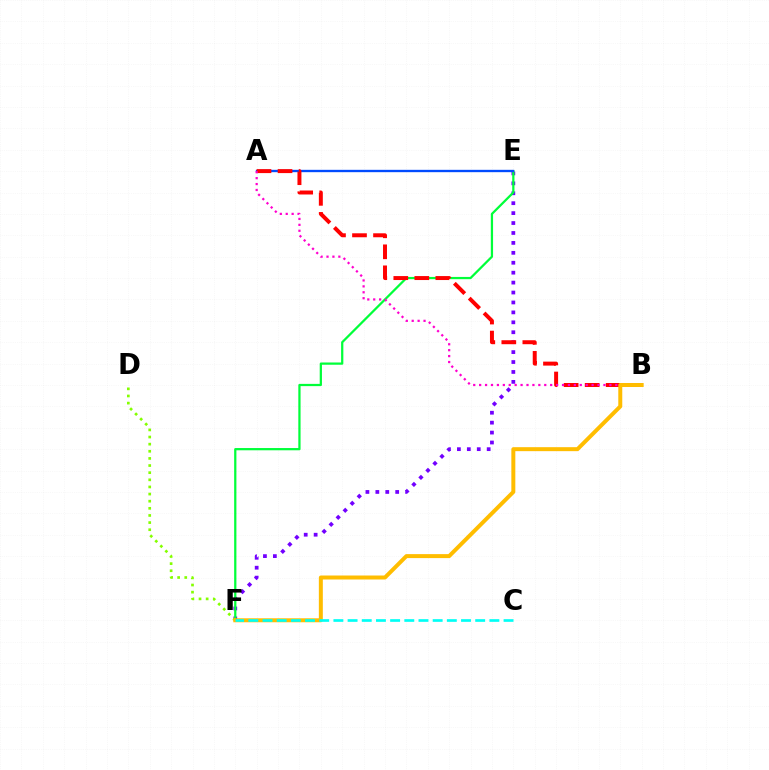{('E', 'F'): [{'color': '#7200ff', 'line_style': 'dotted', 'thickness': 2.7}, {'color': '#00ff39', 'line_style': 'solid', 'thickness': 1.62}], ('A', 'E'): [{'color': '#004bff', 'line_style': 'solid', 'thickness': 1.69}], ('A', 'B'): [{'color': '#ff0000', 'line_style': 'dashed', 'thickness': 2.86}, {'color': '#ff00cf', 'line_style': 'dotted', 'thickness': 1.61}], ('D', 'F'): [{'color': '#84ff00', 'line_style': 'dotted', 'thickness': 1.94}], ('B', 'F'): [{'color': '#ffbd00', 'line_style': 'solid', 'thickness': 2.87}], ('C', 'F'): [{'color': '#00fff6', 'line_style': 'dashed', 'thickness': 1.93}]}